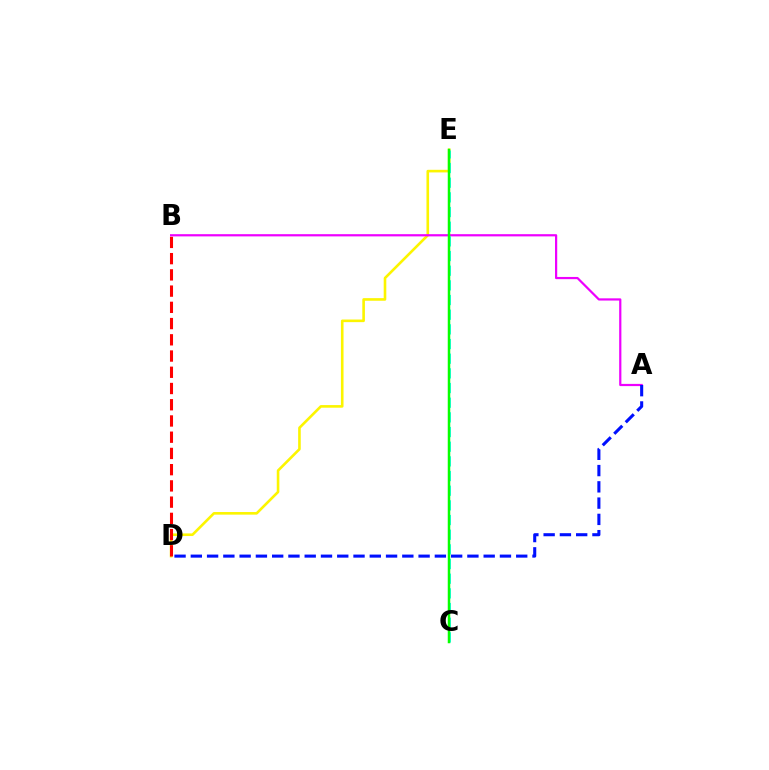{('D', 'E'): [{'color': '#fcf500', 'line_style': 'solid', 'thickness': 1.88}], ('B', 'D'): [{'color': '#ff0000', 'line_style': 'dashed', 'thickness': 2.21}], ('A', 'B'): [{'color': '#ee00ff', 'line_style': 'solid', 'thickness': 1.59}], ('A', 'D'): [{'color': '#0010ff', 'line_style': 'dashed', 'thickness': 2.21}], ('C', 'E'): [{'color': '#00fff6', 'line_style': 'dashed', 'thickness': 1.99}, {'color': '#08ff00', 'line_style': 'solid', 'thickness': 1.8}]}